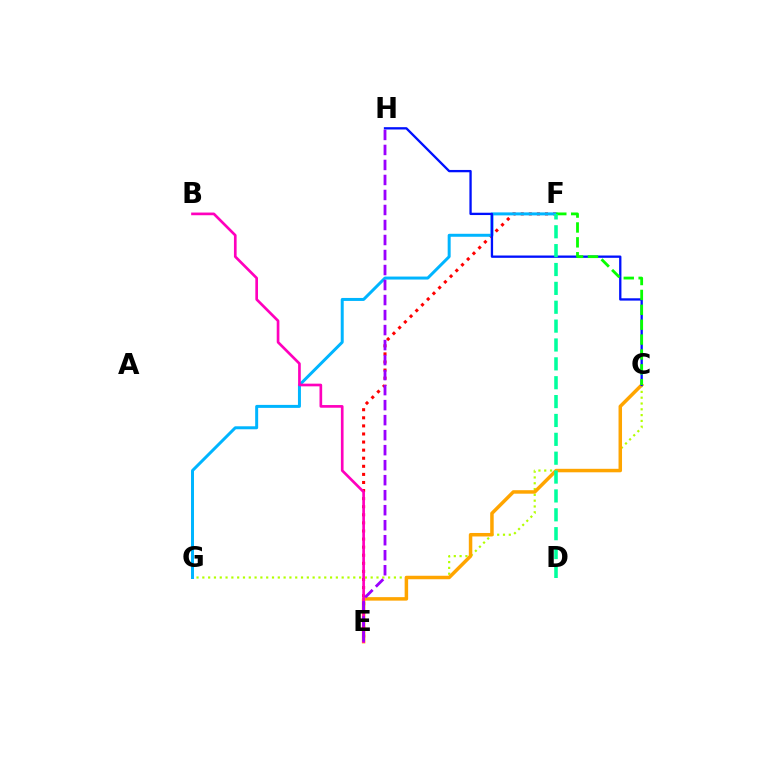{('C', 'G'): [{'color': '#b3ff00', 'line_style': 'dotted', 'thickness': 1.58}], ('C', 'E'): [{'color': '#ffa500', 'line_style': 'solid', 'thickness': 2.52}], ('E', 'F'): [{'color': '#ff0000', 'line_style': 'dotted', 'thickness': 2.2}], ('F', 'G'): [{'color': '#00b5ff', 'line_style': 'solid', 'thickness': 2.15}], ('C', 'H'): [{'color': '#0010ff', 'line_style': 'solid', 'thickness': 1.67}], ('C', 'F'): [{'color': '#08ff00', 'line_style': 'dashed', 'thickness': 2.02}], ('B', 'E'): [{'color': '#ff00bd', 'line_style': 'solid', 'thickness': 1.92}], ('E', 'H'): [{'color': '#9b00ff', 'line_style': 'dashed', 'thickness': 2.04}], ('D', 'F'): [{'color': '#00ff9d', 'line_style': 'dashed', 'thickness': 2.56}]}